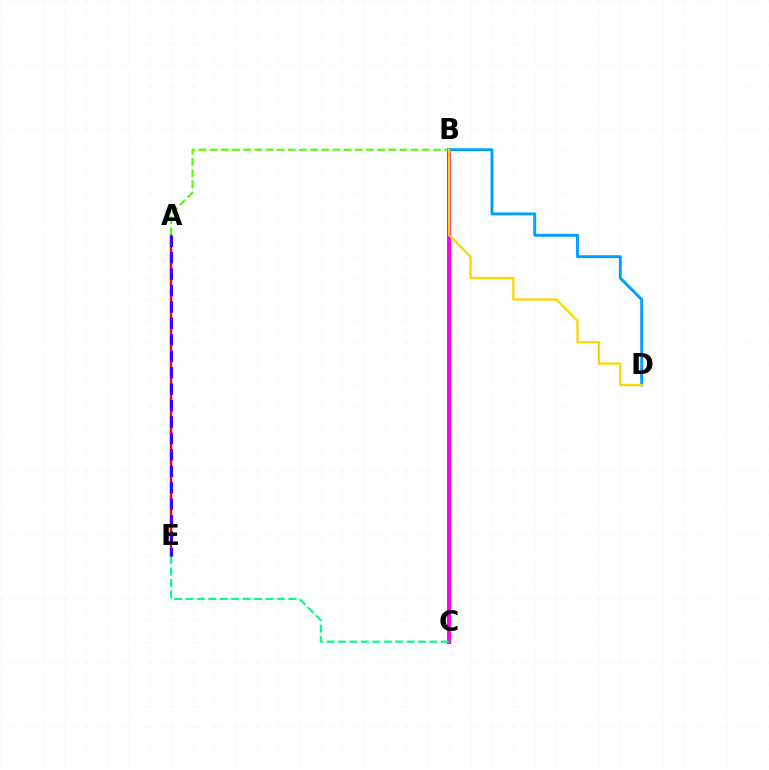{('A', 'E'): [{'color': '#ff0000', 'line_style': 'solid', 'thickness': 1.75}, {'color': '#3700ff', 'line_style': 'dashed', 'thickness': 2.23}], ('B', 'C'): [{'color': '#ff00ed', 'line_style': 'solid', 'thickness': 2.85}], ('C', 'E'): [{'color': '#00ff86', 'line_style': 'dashed', 'thickness': 1.55}], ('A', 'B'): [{'color': '#4fff00', 'line_style': 'dashed', 'thickness': 1.52}], ('B', 'D'): [{'color': '#009eff', 'line_style': 'solid', 'thickness': 2.09}, {'color': '#ffd500', 'line_style': 'solid', 'thickness': 1.65}]}